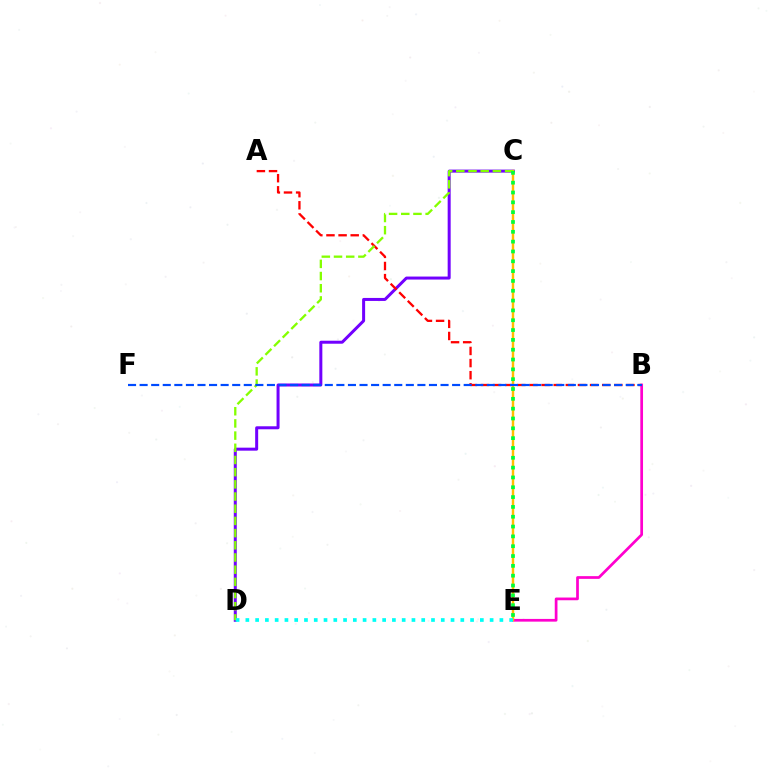{('B', 'E'): [{'color': '#ff00cf', 'line_style': 'solid', 'thickness': 1.96}], ('C', 'D'): [{'color': '#7200ff', 'line_style': 'solid', 'thickness': 2.16}, {'color': '#84ff00', 'line_style': 'dashed', 'thickness': 1.66}], ('A', 'B'): [{'color': '#ff0000', 'line_style': 'dashed', 'thickness': 1.65}], ('C', 'E'): [{'color': '#ffbd00', 'line_style': 'solid', 'thickness': 1.76}, {'color': '#00ff39', 'line_style': 'dotted', 'thickness': 2.67}], ('D', 'E'): [{'color': '#00fff6', 'line_style': 'dotted', 'thickness': 2.65}], ('B', 'F'): [{'color': '#004bff', 'line_style': 'dashed', 'thickness': 1.57}]}